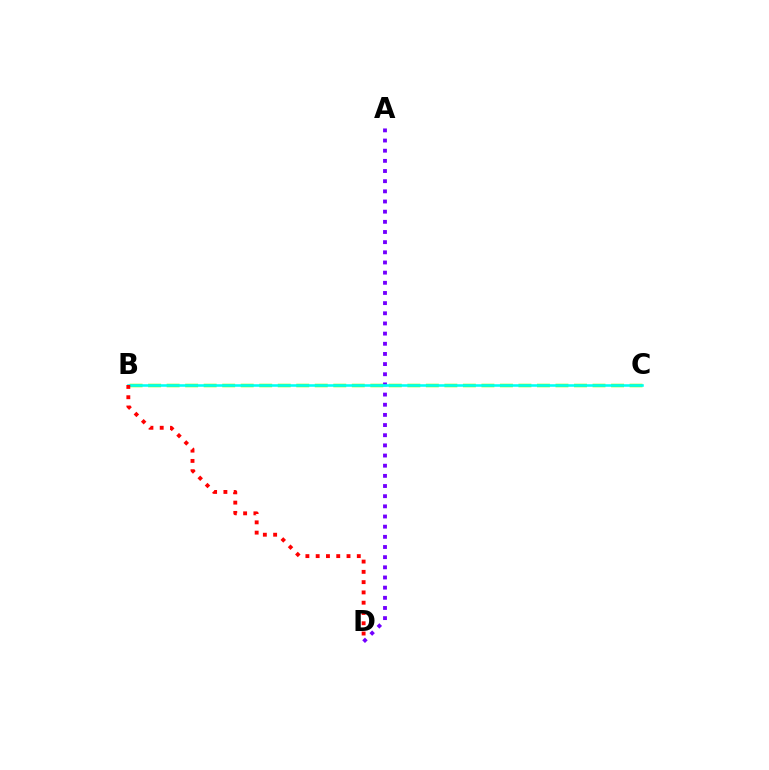{('B', 'C'): [{'color': '#84ff00', 'line_style': 'dashed', 'thickness': 2.52}, {'color': '#00fff6', 'line_style': 'solid', 'thickness': 1.86}], ('A', 'D'): [{'color': '#7200ff', 'line_style': 'dotted', 'thickness': 2.76}], ('B', 'D'): [{'color': '#ff0000', 'line_style': 'dotted', 'thickness': 2.79}]}